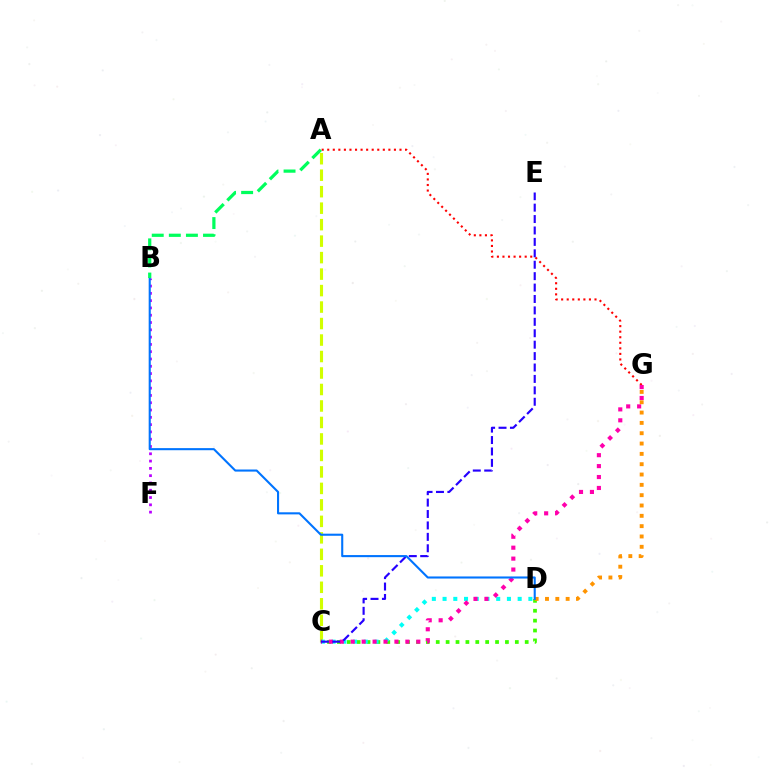{('A', 'G'): [{'color': '#ff0000', 'line_style': 'dotted', 'thickness': 1.51}], ('B', 'F'): [{'color': '#b900ff', 'line_style': 'dotted', 'thickness': 1.98}], ('C', 'D'): [{'color': '#3dff00', 'line_style': 'dotted', 'thickness': 2.69}, {'color': '#00fff6', 'line_style': 'dotted', 'thickness': 2.91}], ('A', 'C'): [{'color': '#d1ff00', 'line_style': 'dashed', 'thickness': 2.24}], ('C', 'G'): [{'color': '#ff00ac', 'line_style': 'dotted', 'thickness': 2.97}], ('D', 'G'): [{'color': '#ff9400', 'line_style': 'dotted', 'thickness': 2.81}], ('C', 'E'): [{'color': '#2500ff', 'line_style': 'dashed', 'thickness': 1.55}], ('B', 'D'): [{'color': '#0074ff', 'line_style': 'solid', 'thickness': 1.51}], ('A', 'B'): [{'color': '#00ff5c', 'line_style': 'dashed', 'thickness': 2.32}]}